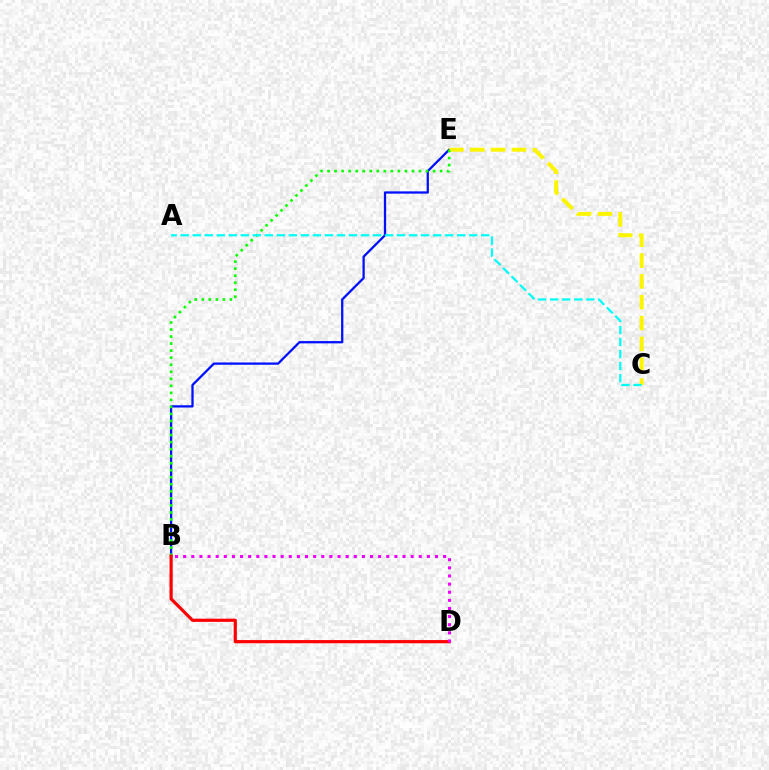{('B', 'E'): [{'color': '#0010ff', 'line_style': 'solid', 'thickness': 1.64}, {'color': '#08ff00', 'line_style': 'dotted', 'thickness': 1.91}], ('C', 'E'): [{'color': '#fcf500', 'line_style': 'dashed', 'thickness': 2.83}], ('A', 'C'): [{'color': '#00fff6', 'line_style': 'dashed', 'thickness': 1.63}], ('B', 'D'): [{'color': '#ff0000', 'line_style': 'solid', 'thickness': 2.29}, {'color': '#ee00ff', 'line_style': 'dotted', 'thickness': 2.21}]}